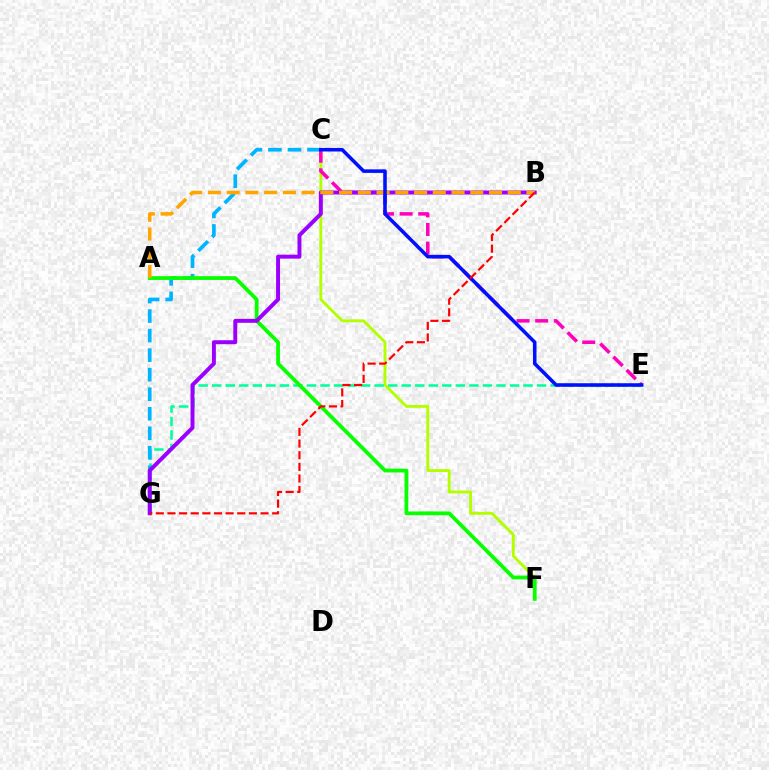{('C', 'F'): [{'color': '#b3ff00', 'line_style': 'solid', 'thickness': 2.08}], ('E', 'G'): [{'color': '#00ff9d', 'line_style': 'dashed', 'thickness': 1.84}], ('C', 'G'): [{'color': '#00b5ff', 'line_style': 'dashed', 'thickness': 2.65}], ('C', 'E'): [{'color': '#ff00bd', 'line_style': 'dashed', 'thickness': 2.53}, {'color': '#0010ff', 'line_style': 'solid', 'thickness': 2.56}], ('A', 'F'): [{'color': '#08ff00', 'line_style': 'solid', 'thickness': 2.72}], ('B', 'G'): [{'color': '#9b00ff', 'line_style': 'solid', 'thickness': 2.85}, {'color': '#ff0000', 'line_style': 'dashed', 'thickness': 1.58}], ('A', 'B'): [{'color': '#ffa500', 'line_style': 'dashed', 'thickness': 2.55}]}